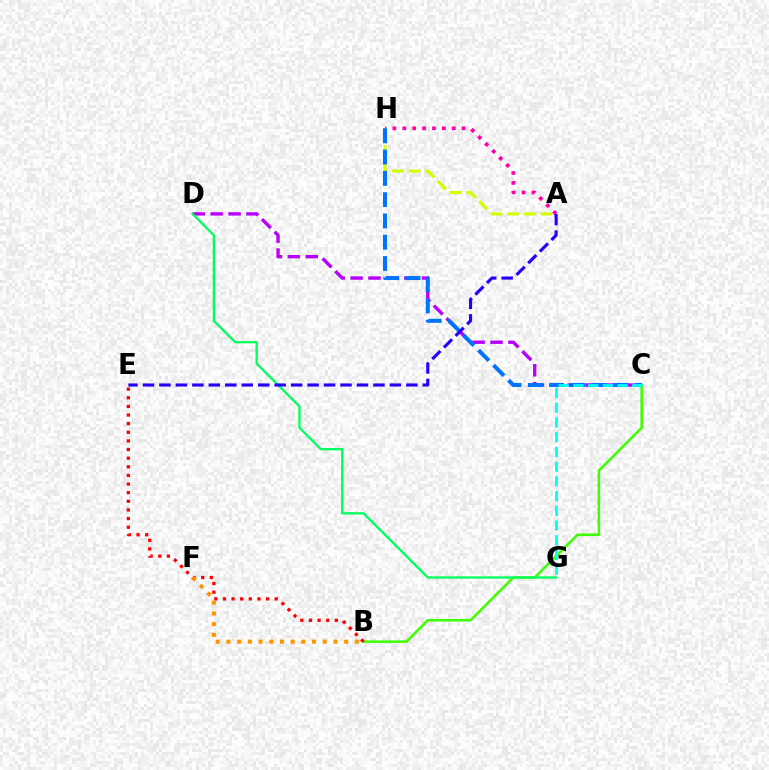{('A', 'H'): [{'color': '#d1ff00', 'line_style': 'dashed', 'thickness': 2.26}, {'color': '#ff00ac', 'line_style': 'dotted', 'thickness': 2.69}], ('B', 'C'): [{'color': '#3dff00', 'line_style': 'solid', 'thickness': 1.82}], ('B', 'E'): [{'color': '#ff0000', 'line_style': 'dotted', 'thickness': 2.34}], ('C', 'D'): [{'color': '#b900ff', 'line_style': 'dashed', 'thickness': 2.43}], ('D', 'G'): [{'color': '#00ff5c', 'line_style': 'solid', 'thickness': 1.63}], ('C', 'H'): [{'color': '#0074ff', 'line_style': 'dashed', 'thickness': 2.89}], ('B', 'F'): [{'color': '#ff9400', 'line_style': 'dotted', 'thickness': 2.91}], ('C', 'G'): [{'color': '#00fff6', 'line_style': 'dashed', 'thickness': 2.0}], ('A', 'E'): [{'color': '#2500ff', 'line_style': 'dashed', 'thickness': 2.24}]}